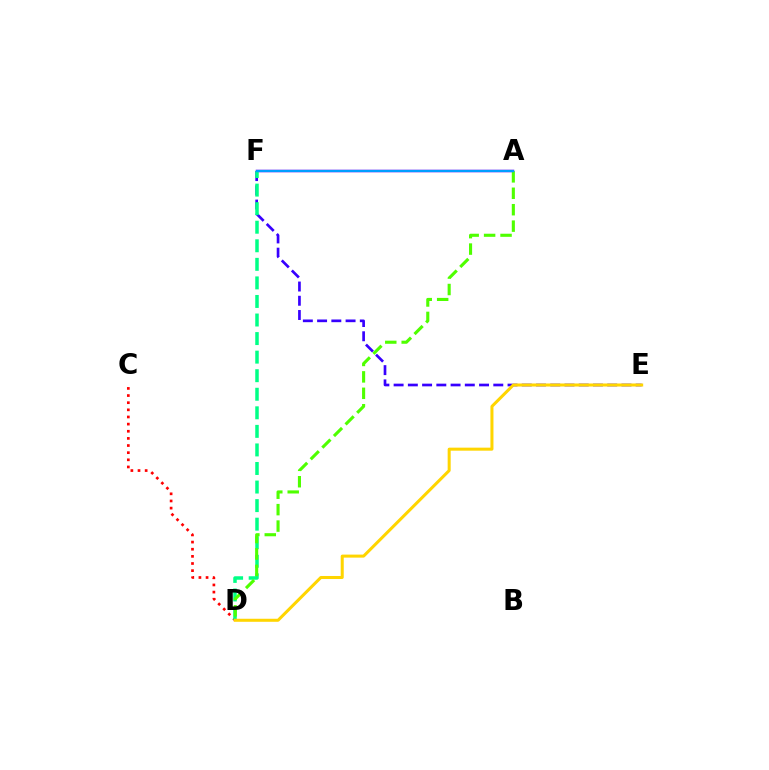{('E', 'F'): [{'color': '#3700ff', 'line_style': 'dashed', 'thickness': 1.93}], ('C', 'D'): [{'color': '#ff0000', 'line_style': 'dotted', 'thickness': 1.94}], ('A', 'F'): [{'color': '#ff00ed', 'line_style': 'solid', 'thickness': 1.78}, {'color': '#009eff', 'line_style': 'solid', 'thickness': 1.74}], ('D', 'F'): [{'color': '#00ff86', 'line_style': 'dashed', 'thickness': 2.52}], ('A', 'D'): [{'color': '#4fff00', 'line_style': 'dashed', 'thickness': 2.23}], ('D', 'E'): [{'color': '#ffd500', 'line_style': 'solid', 'thickness': 2.18}]}